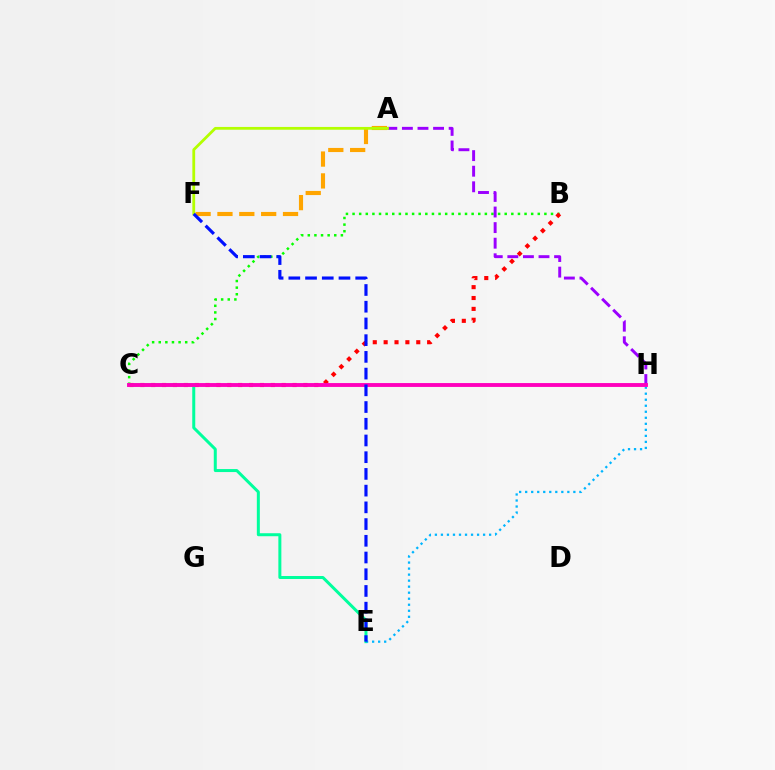{('B', 'C'): [{'color': '#08ff00', 'line_style': 'dotted', 'thickness': 1.8}, {'color': '#ff0000', 'line_style': 'dotted', 'thickness': 2.95}], ('C', 'E'): [{'color': '#00ff9d', 'line_style': 'solid', 'thickness': 2.16}], ('A', 'H'): [{'color': '#9b00ff', 'line_style': 'dashed', 'thickness': 2.12}], ('E', 'H'): [{'color': '#00b5ff', 'line_style': 'dotted', 'thickness': 1.64}], ('C', 'H'): [{'color': '#ff00bd', 'line_style': 'solid', 'thickness': 2.79}], ('A', 'F'): [{'color': '#ffa500', 'line_style': 'dashed', 'thickness': 2.97}, {'color': '#b3ff00', 'line_style': 'solid', 'thickness': 2.01}], ('E', 'F'): [{'color': '#0010ff', 'line_style': 'dashed', 'thickness': 2.27}]}